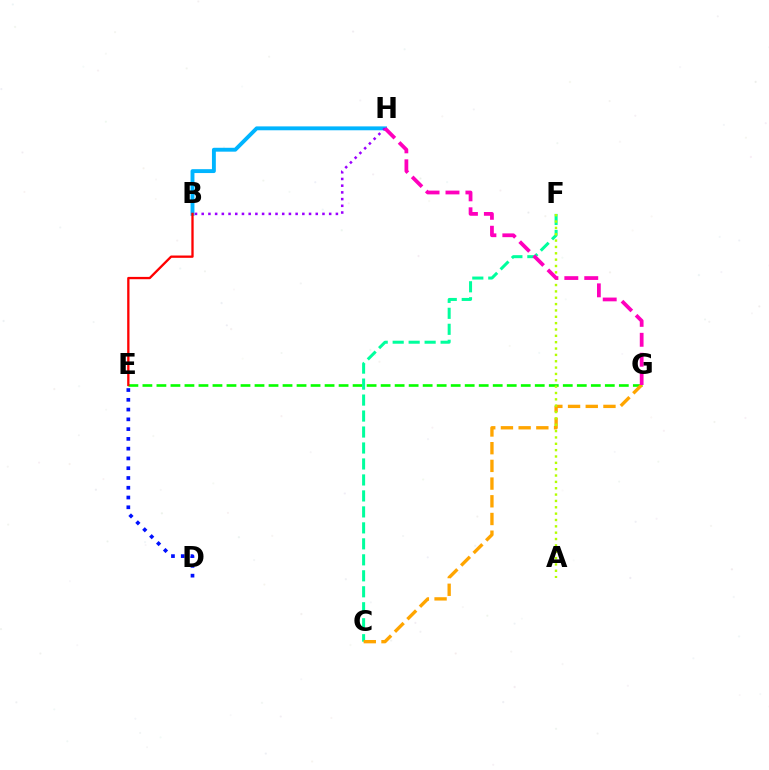{('E', 'G'): [{'color': '#08ff00', 'line_style': 'dashed', 'thickness': 1.9}], ('B', 'H'): [{'color': '#00b5ff', 'line_style': 'solid', 'thickness': 2.8}, {'color': '#9b00ff', 'line_style': 'dotted', 'thickness': 1.82}], ('D', 'E'): [{'color': '#0010ff', 'line_style': 'dotted', 'thickness': 2.65}], ('B', 'E'): [{'color': '#ff0000', 'line_style': 'solid', 'thickness': 1.67}], ('C', 'F'): [{'color': '#00ff9d', 'line_style': 'dashed', 'thickness': 2.17}], ('C', 'G'): [{'color': '#ffa500', 'line_style': 'dashed', 'thickness': 2.4}], ('A', 'F'): [{'color': '#b3ff00', 'line_style': 'dotted', 'thickness': 1.73}], ('G', 'H'): [{'color': '#ff00bd', 'line_style': 'dashed', 'thickness': 2.71}]}